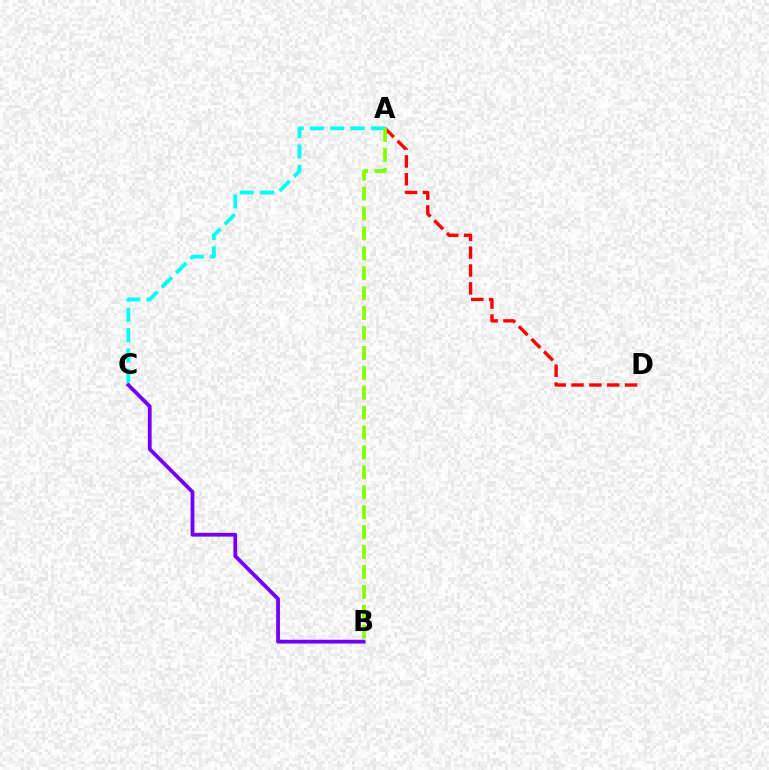{('A', 'D'): [{'color': '#ff0000', 'line_style': 'dashed', 'thickness': 2.43}], ('B', 'C'): [{'color': '#7200ff', 'line_style': 'solid', 'thickness': 2.72}], ('A', 'C'): [{'color': '#00fff6', 'line_style': 'dashed', 'thickness': 2.76}], ('A', 'B'): [{'color': '#84ff00', 'line_style': 'dashed', 'thickness': 2.71}]}